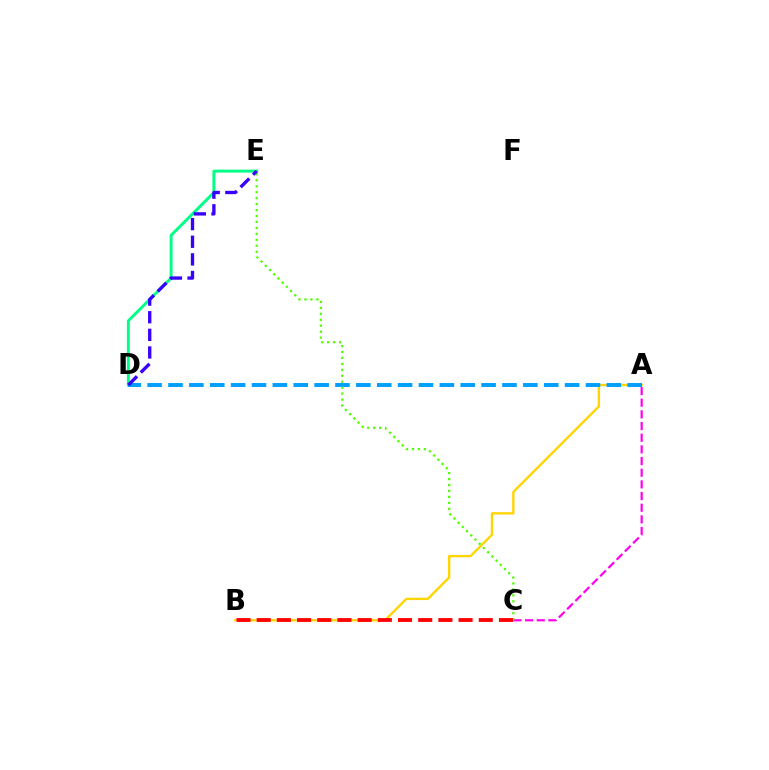{('A', 'B'): [{'color': '#ffd500', 'line_style': 'solid', 'thickness': 1.69}], ('A', 'C'): [{'color': '#ff00ed', 'line_style': 'dashed', 'thickness': 1.59}], ('D', 'E'): [{'color': '#00ff86', 'line_style': 'solid', 'thickness': 2.11}, {'color': '#3700ff', 'line_style': 'dashed', 'thickness': 2.39}], ('A', 'D'): [{'color': '#009eff', 'line_style': 'dashed', 'thickness': 2.84}], ('C', 'E'): [{'color': '#4fff00', 'line_style': 'dotted', 'thickness': 1.62}], ('B', 'C'): [{'color': '#ff0000', 'line_style': 'dashed', 'thickness': 2.74}]}